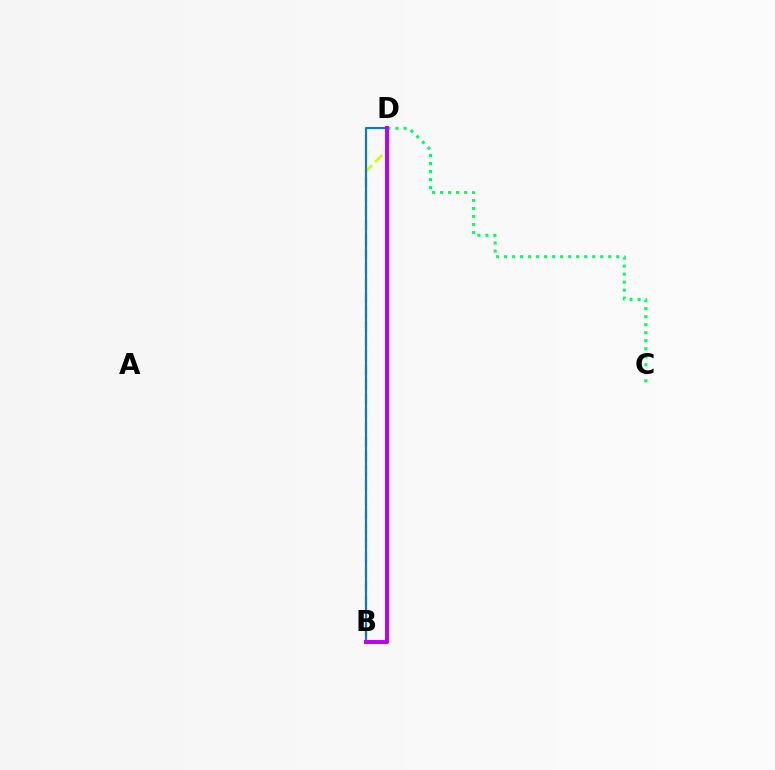{('C', 'D'): [{'color': '#00ff5c', 'line_style': 'dotted', 'thickness': 2.18}], ('B', 'D'): [{'color': '#d1ff00', 'line_style': 'dashed', 'thickness': 1.96}, {'color': '#0074ff', 'line_style': 'solid', 'thickness': 1.52}, {'color': '#ff0000', 'line_style': 'solid', 'thickness': 2.61}, {'color': '#b900ff', 'line_style': 'solid', 'thickness': 2.7}]}